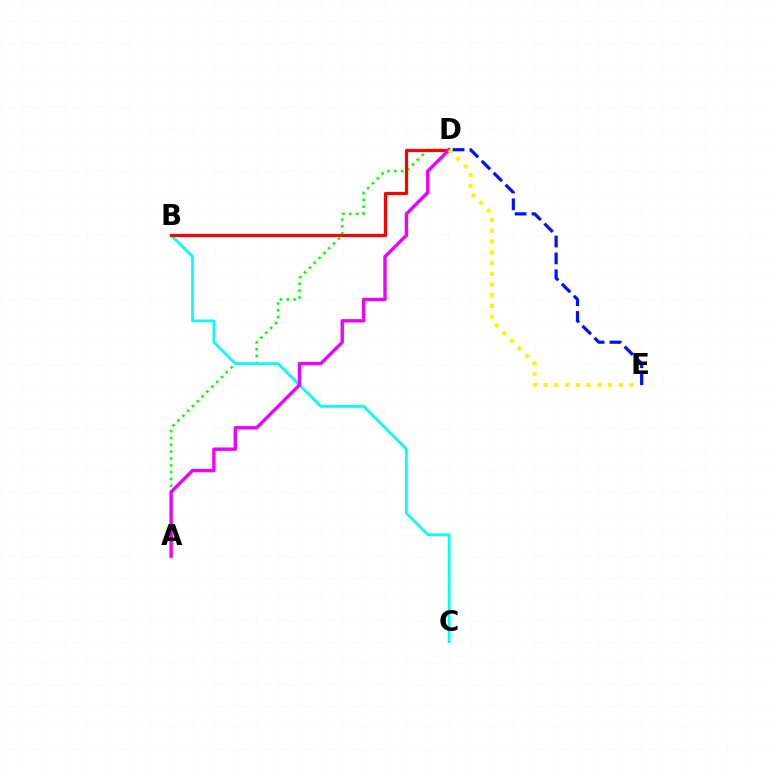{('A', 'D'): [{'color': '#08ff00', 'line_style': 'dotted', 'thickness': 1.86}, {'color': '#ee00ff', 'line_style': 'solid', 'thickness': 2.44}], ('B', 'C'): [{'color': '#00fff6', 'line_style': 'solid', 'thickness': 1.95}], ('B', 'D'): [{'color': '#ff0000', 'line_style': 'solid', 'thickness': 2.32}], ('D', 'E'): [{'color': '#fcf500', 'line_style': 'dotted', 'thickness': 2.92}, {'color': '#0010ff', 'line_style': 'dashed', 'thickness': 2.29}]}